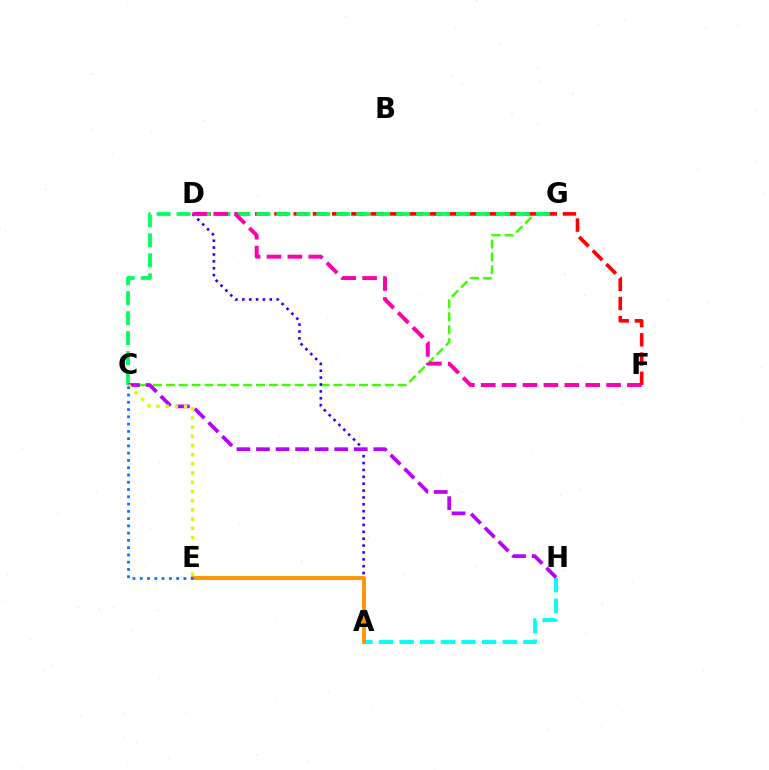{('C', 'G'): [{'color': '#3dff00', 'line_style': 'dashed', 'thickness': 1.75}, {'color': '#00ff5c', 'line_style': 'dashed', 'thickness': 2.71}], ('D', 'F'): [{'color': '#ff0000', 'line_style': 'dashed', 'thickness': 2.61}, {'color': '#ff00ac', 'line_style': 'dashed', 'thickness': 2.84}], ('A', 'H'): [{'color': '#00fff6', 'line_style': 'dashed', 'thickness': 2.8}], ('A', 'D'): [{'color': '#2500ff', 'line_style': 'dotted', 'thickness': 1.87}], ('A', 'E'): [{'color': '#ff9400', 'line_style': 'solid', 'thickness': 2.78}], ('C', 'H'): [{'color': '#b900ff', 'line_style': 'dashed', 'thickness': 2.66}], ('C', 'E'): [{'color': '#d1ff00', 'line_style': 'dotted', 'thickness': 2.5}, {'color': '#0074ff', 'line_style': 'dotted', 'thickness': 1.97}]}